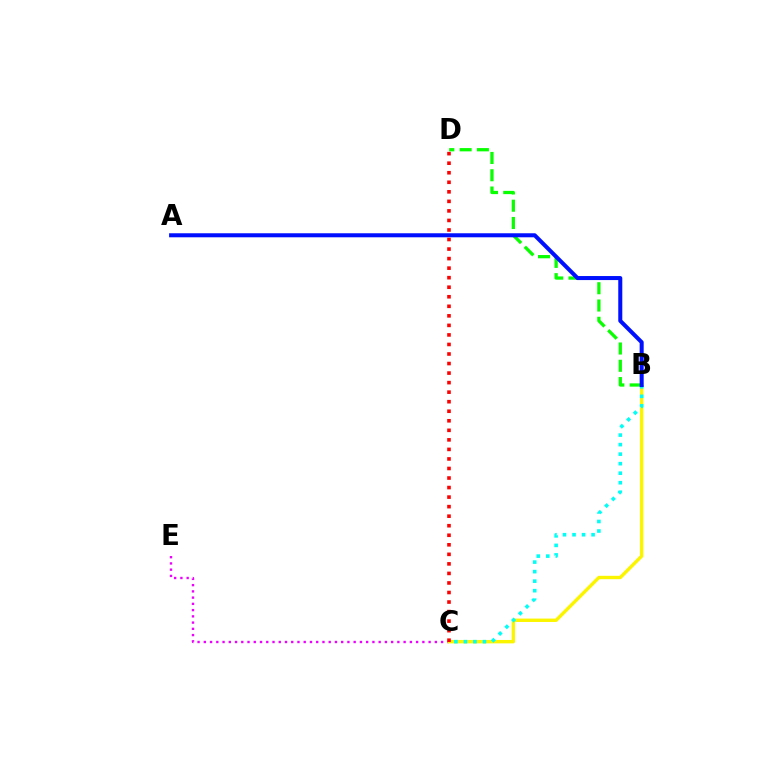{('C', 'E'): [{'color': '#ee00ff', 'line_style': 'dotted', 'thickness': 1.7}], ('B', 'C'): [{'color': '#fcf500', 'line_style': 'solid', 'thickness': 2.44}, {'color': '#00fff6', 'line_style': 'dotted', 'thickness': 2.59}], ('B', 'D'): [{'color': '#08ff00', 'line_style': 'dashed', 'thickness': 2.35}], ('A', 'B'): [{'color': '#0010ff', 'line_style': 'solid', 'thickness': 2.9}], ('C', 'D'): [{'color': '#ff0000', 'line_style': 'dotted', 'thickness': 2.59}]}